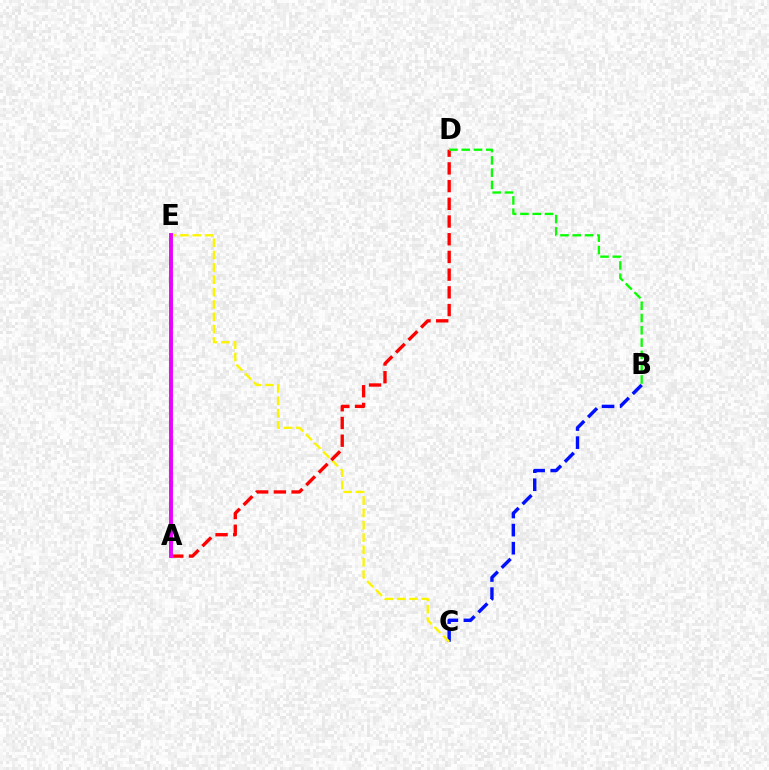{('B', 'C'): [{'color': '#0010ff', 'line_style': 'dashed', 'thickness': 2.46}], ('C', 'E'): [{'color': '#fcf500', 'line_style': 'dashed', 'thickness': 1.68}], ('A', 'E'): [{'color': '#00fff6', 'line_style': 'dashed', 'thickness': 2.79}, {'color': '#ee00ff', 'line_style': 'solid', 'thickness': 2.79}], ('A', 'D'): [{'color': '#ff0000', 'line_style': 'dashed', 'thickness': 2.41}], ('B', 'D'): [{'color': '#08ff00', 'line_style': 'dashed', 'thickness': 1.67}]}